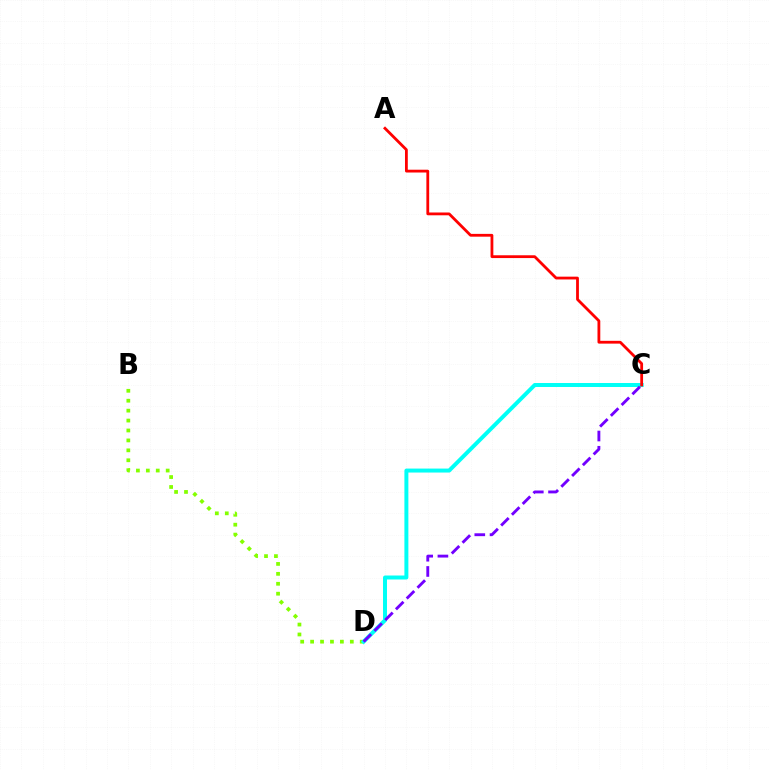{('B', 'D'): [{'color': '#84ff00', 'line_style': 'dotted', 'thickness': 2.7}], ('C', 'D'): [{'color': '#00fff6', 'line_style': 'solid', 'thickness': 2.86}, {'color': '#7200ff', 'line_style': 'dashed', 'thickness': 2.07}], ('A', 'C'): [{'color': '#ff0000', 'line_style': 'solid', 'thickness': 2.01}]}